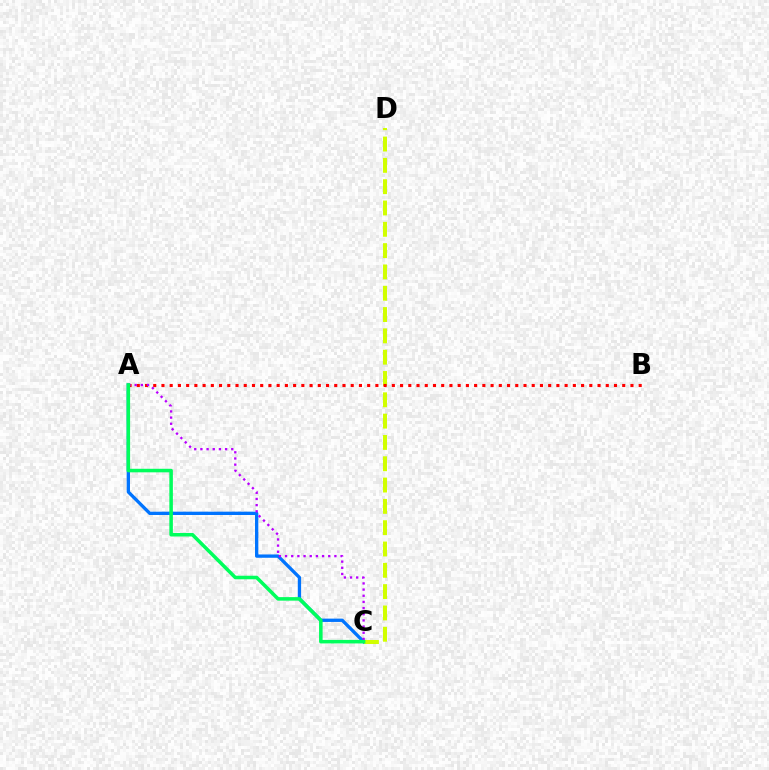{('A', 'C'): [{'color': '#0074ff', 'line_style': 'solid', 'thickness': 2.39}, {'color': '#b900ff', 'line_style': 'dotted', 'thickness': 1.68}, {'color': '#00ff5c', 'line_style': 'solid', 'thickness': 2.55}], ('C', 'D'): [{'color': '#d1ff00', 'line_style': 'dashed', 'thickness': 2.9}], ('A', 'B'): [{'color': '#ff0000', 'line_style': 'dotted', 'thickness': 2.24}]}